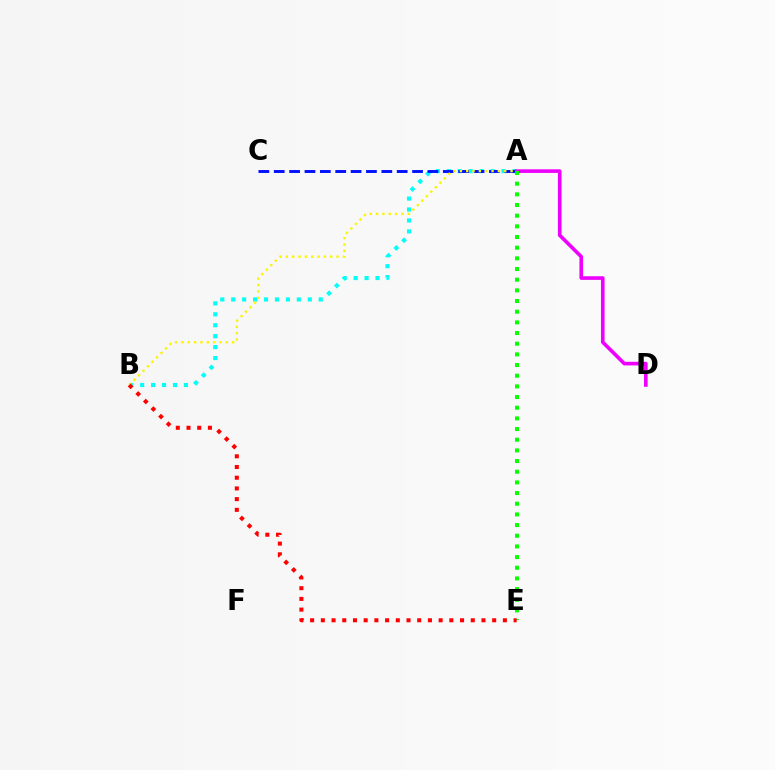{('A', 'B'): [{'color': '#00fff6', 'line_style': 'dotted', 'thickness': 2.97}, {'color': '#fcf500', 'line_style': 'dotted', 'thickness': 1.72}], ('A', 'D'): [{'color': '#ee00ff', 'line_style': 'solid', 'thickness': 2.61}], ('A', 'E'): [{'color': '#08ff00', 'line_style': 'dotted', 'thickness': 2.9}], ('A', 'C'): [{'color': '#0010ff', 'line_style': 'dashed', 'thickness': 2.09}], ('B', 'E'): [{'color': '#ff0000', 'line_style': 'dotted', 'thickness': 2.91}]}